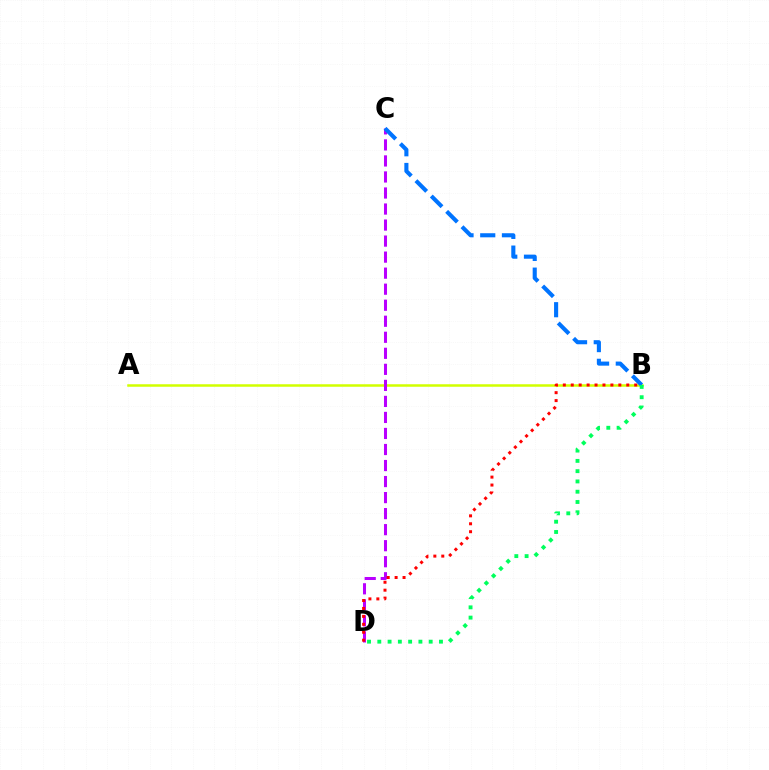{('A', 'B'): [{'color': '#d1ff00', 'line_style': 'solid', 'thickness': 1.8}], ('C', 'D'): [{'color': '#b900ff', 'line_style': 'dashed', 'thickness': 2.18}], ('B', 'C'): [{'color': '#0074ff', 'line_style': 'dashed', 'thickness': 2.95}], ('B', 'D'): [{'color': '#00ff5c', 'line_style': 'dotted', 'thickness': 2.79}, {'color': '#ff0000', 'line_style': 'dotted', 'thickness': 2.15}]}